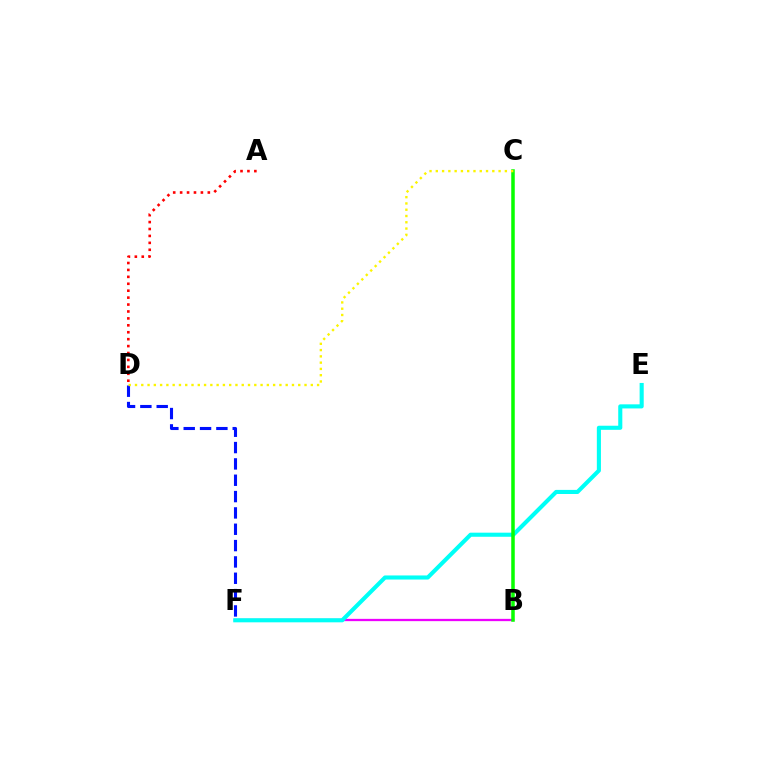{('B', 'F'): [{'color': '#ee00ff', 'line_style': 'solid', 'thickness': 1.65}], ('A', 'D'): [{'color': '#ff0000', 'line_style': 'dotted', 'thickness': 1.88}], ('D', 'F'): [{'color': '#0010ff', 'line_style': 'dashed', 'thickness': 2.22}], ('E', 'F'): [{'color': '#00fff6', 'line_style': 'solid', 'thickness': 2.95}], ('B', 'C'): [{'color': '#08ff00', 'line_style': 'solid', 'thickness': 2.53}], ('C', 'D'): [{'color': '#fcf500', 'line_style': 'dotted', 'thickness': 1.71}]}